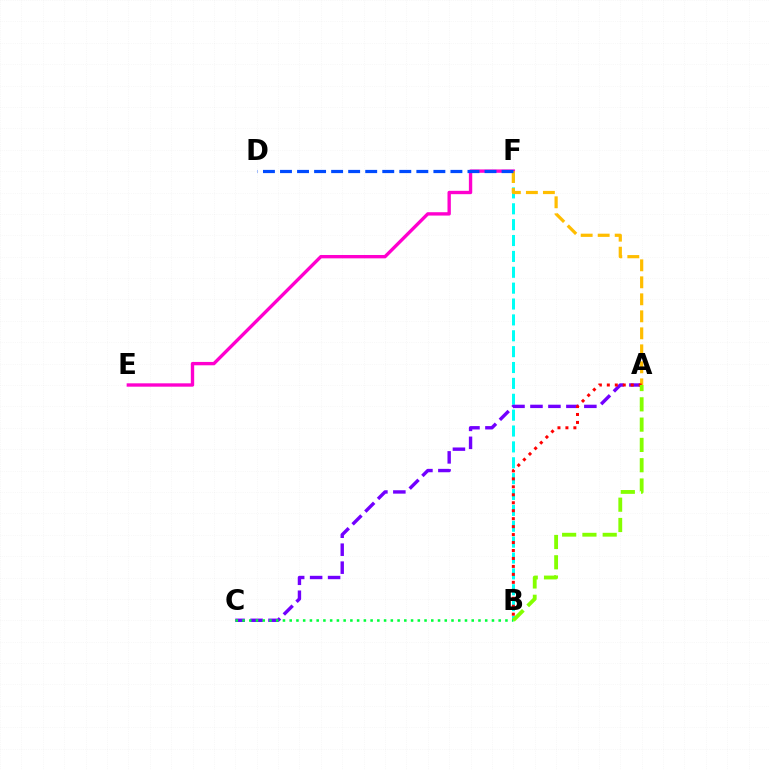{('B', 'F'): [{'color': '#00fff6', 'line_style': 'dashed', 'thickness': 2.16}], ('E', 'F'): [{'color': '#ff00cf', 'line_style': 'solid', 'thickness': 2.42}], ('A', 'C'): [{'color': '#7200ff', 'line_style': 'dashed', 'thickness': 2.44}], ('A', 'F'): [{'color': '#ffbd00', 'line_style': 'dashed', 'thickness': 2.31}], ('B', 'C'): [{'color': '#00ff39', 'line_style': 'dotted', 'thickness': 1.83}], ('A', 'B'): [{'color': '#ff0000', 'line_style': 'dotted', 'thickness': 2.16}, {'color': '#84ff00', 'line_style': 'dashed', 'thickness': 2.76}], ('D', 'F'): [{'color': '#004bff', 'line_style': 'dashed', 'thickness': 2.32}]}